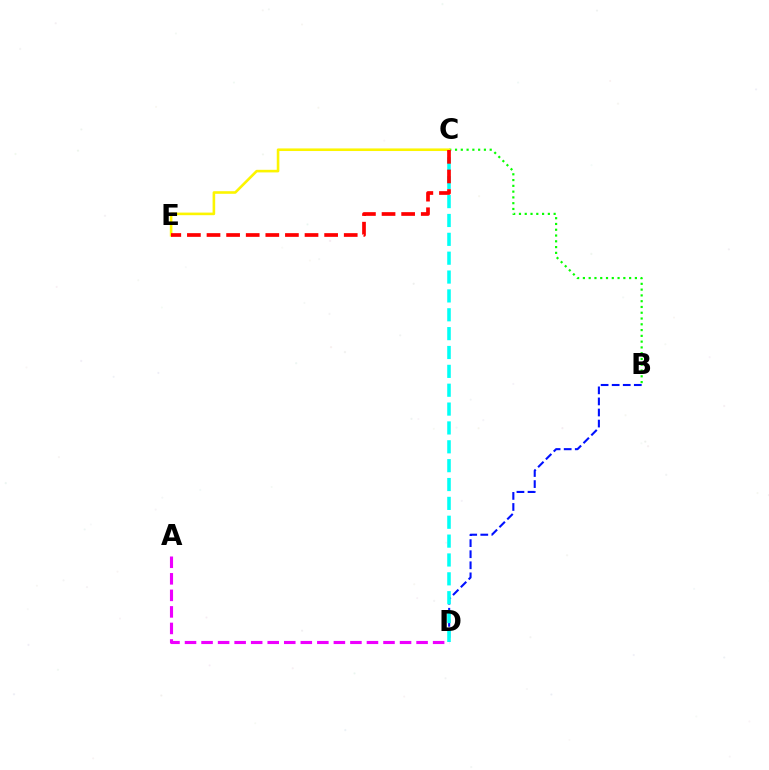{('B', 'C'): [{'color': '#08ff00', 'line_style': 'dotted', 'thickness': 1.57}], ('B', 'D'): [{'color': '#0010ff', 'line_style': 'dashed', 'thickness': 1.5}], ('C', 'D'): [{'color': '#00fff6', 'line_style': 'dashed', 'thickness': 2.56}], ('C', 'E'): [{'color': '#fcf500', 'line_style': 'solid', 'thickness': 1.87}, {'color': '#ff0000', 'line_style': 'dashed', 'thickness': 2.66}], ('A', 'D'): [{'color': '#ee00ff', 'line_style': 'dashed', 'thickness': 2.25}]}